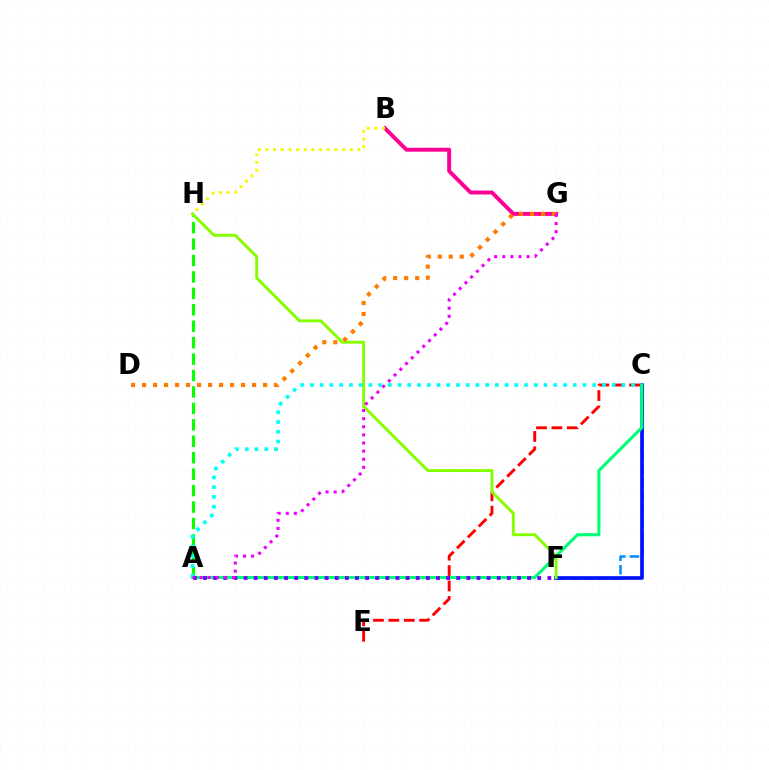{('B', 'G'): [{'color': '#ff0094', 'line_style': 'solid', 'thickness': 2.84}], ('C', 'F'): [{'color': '#008cff', 'line_style': 'dashed', 'thickness': 1.85}, {'color': '#0010ff', 'line_style': 'solid', 'thickness': 2.64}], ('C', 'E'): [{'color': '#ff0000', 'line_style': 'dashed', 'thickness': 2.09}], ('B', 'H'): [{'color': '#fcf500', 'line_style': 'dotted', 'thickness': 2.08}], ('A', 'C'): [{'color': '#00ff74', 'line_style': 'solid', 'thickness': 2.24}, {'color': '#00fff6', 'line_style': 'dotted', 'thickness': 2.64}], ('A', 'H'): [{'color': '#08ff00', 'line_style': 'dashed', 'thickness': 2.23}], ('F', 'H'): [{'color': '#84ff00', 'line_style': 'solid', 'thickness': 2.1}], ('D', 'G'): [{'color': '#ff7c00', 'line_style': 'dotted', 'thickness': 2.99}], ('A', 'F'): [{'color': '#7200ff', 'line_style': 'dotted', 'thickness': 2.75}], ('A', 'G'): [{'color': '#ee00ff', 'line_style': 'dotted', 'thickness': 2.2}]}